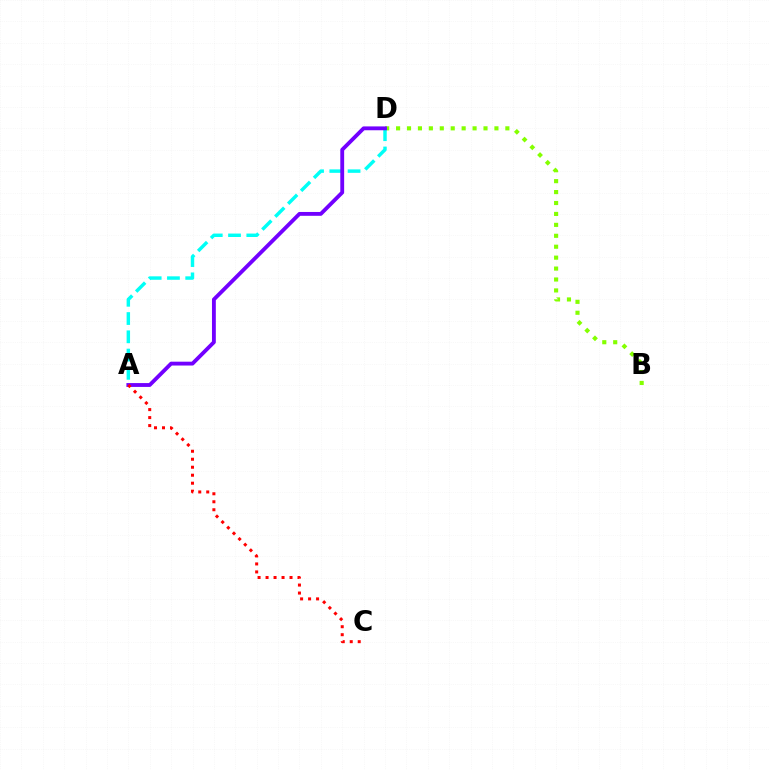{('B', 'D'): [{'color': '#84ff00', 'line_style': 'dotted', 'thickness': 2.97}], ('A', 'D'): [{'color': '#00fff6', 'line_style': 'dashed', 'thickness': 2.48}, {'color': '#7200ff', 'line_style': 'solid', 'thickness': 2.77}], ('A', 'C'): [{'color': '#ff0000', 'line_style': 'dotted', 'thickness': 2.17}]}